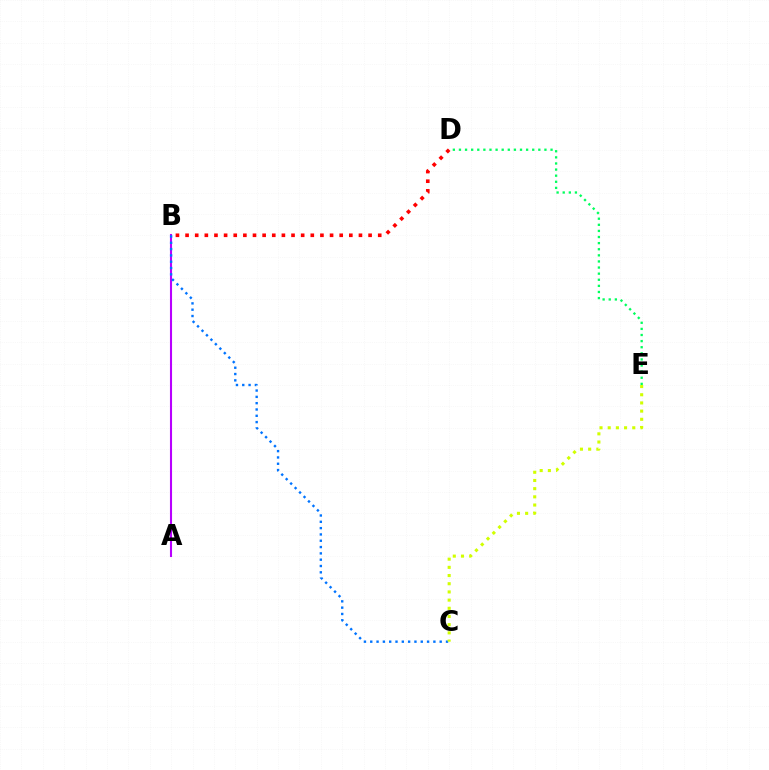{('A', 'B'): [{'color': '#b900ff', 'line_style': 'solid', 'thickness': 1.51}], ('B', 'D'): [{'color': '#ff0000', 'line_style': 'dotted', 'thickness': 2.62}], ('B', 'C'): [{'color': '#0074ff', 'line_style': 'dotted', 'thickness': 1.72}], ('D', 'E'): [{'color': '#00ff5c', 'line_style': 'dotted', 'thickness': 1.66}], ('C', 'E'): [{'color': '#d1ff00', 'line_style': 'dotted', 'thickness': 2.22}]}